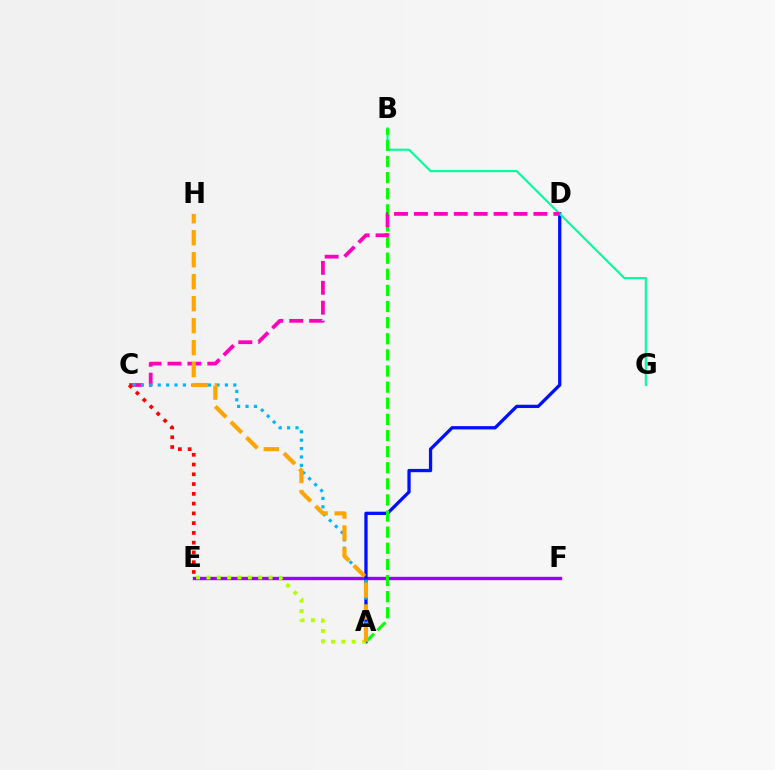{('E', 'F'): [{'color': '#9b00ff', 'line_style': 'solid', 'thickness': 2.43}], ('A', 'D'): [{'color': '#0010ff', 'line_style': 'solid', 'thickness': 2.36}], ('B', 'G'): [{'color': '#00ff9d', 'line_style': 'solid', 'thickness': 1.54}], ('A', 'B'): [{'color': '#08ff00', 'line_style': 'dashed', 'thickness': 2.19}], ('C', 'D'): [{'color': '#ff00bd', 'line_style': 'dashed', 'thickness': 2.71}], ('A', 'C'): [{'color': '#00b5ff', 'line_style': 'dotted', 'thickness': 2.28}], ('C', 'E'): [{'color': '#ff0000', 'line_style': 'dotted', 'thickness': 2.65}], ('A', 'E'): [{'color': '#b3ff00', 'line_style': 'dotted', 'thickness': 2.81}], ('A', 'H'): [{'color': '#ffa500', 'line_style': 'dashed', 'thickness': 2.99}]}